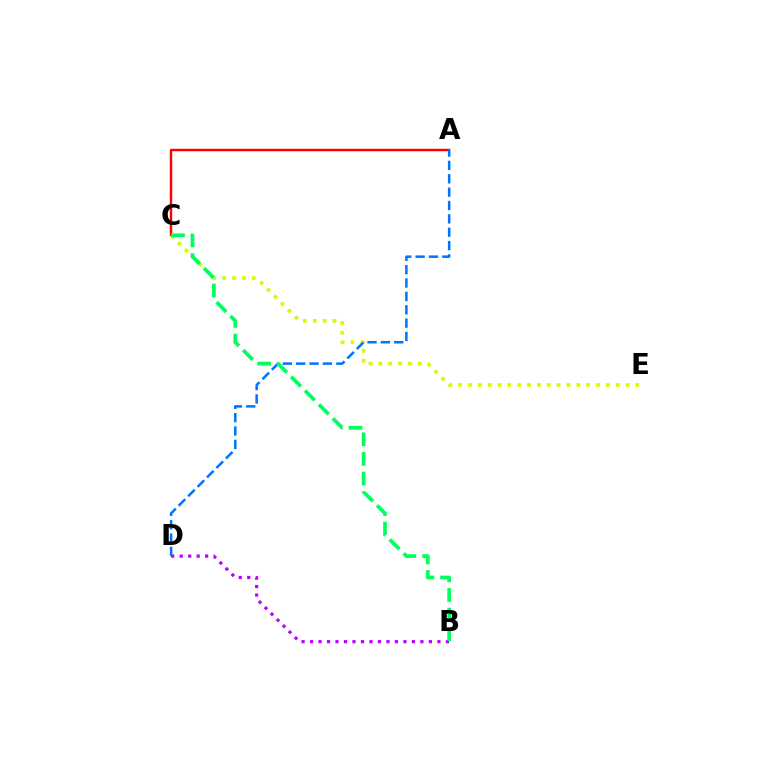{('A', 'C'): [{'color': '#ff0000', 'line_style': 'solid', 'thickness': 1.74}], ('C', 'E'): [{'color': '#d1ff00', 'line_style': 'dotted', 'thickness': 2.68}], ('A', 'D'): [{'color': '#0074ff', 'line_style': 'dashed', 'thickness': 1.82}], ('B', 'D'): [{'color': '#b900ff', 'line_style': 'dotted', 'thickness': 2.31}], ('B', 'C'): [{'color': '#00ff5c', 'line_style': 'dashed', 'thickness': 2.67}]}